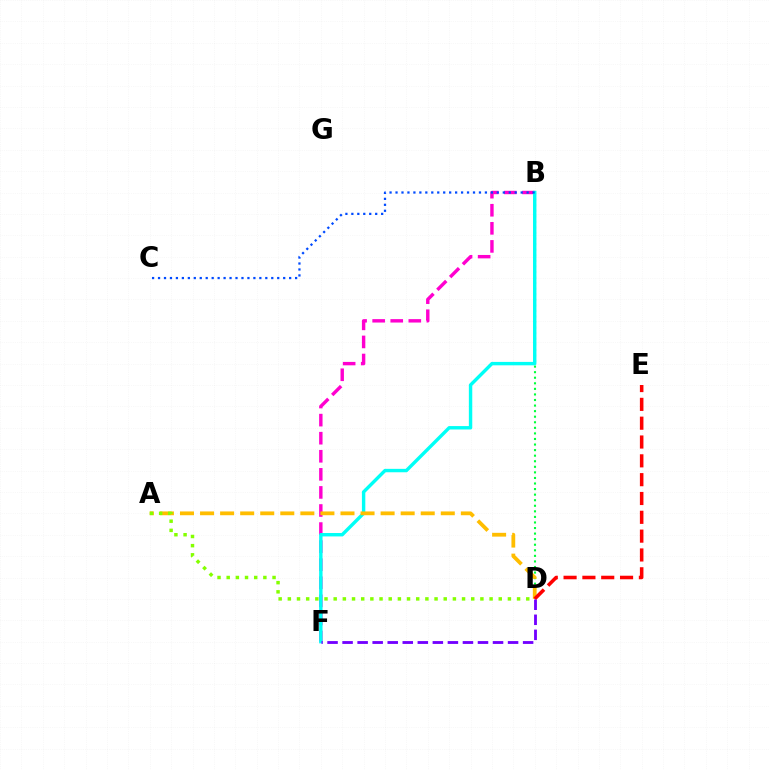{('B', 'F'): [{'color': '#ff00cf', 'line_style': 'dashed', 'thickness': 2.46}, {'color': '#00fff6', 'line_style': 'solid', 'thickness': 2.46}], ('B', 'D'): [{'color': '#00ff39', 'line_style': 'dotted', 'thickness': 1.51}], ('A', 'D'): [{'color': '#ffbd00', 'line_style': 'dashed', 'thickness': 2.73}, {'color': '#84ff00', 'line_style': 'dotted', 'thickness': 2.49}], ('B', 'C'): [{'color': '#004bff', 'line_style': 'dotted', 'thickness': 1.62}], ('D', 'E'): [{'color': '#ff0000', 'line_style': 'dashed', 'thickness': 2.56}], ('D', 'F'): [{'color': '#7200ff', 'line_style': 'dashed', 'thickness': 2.04}]}